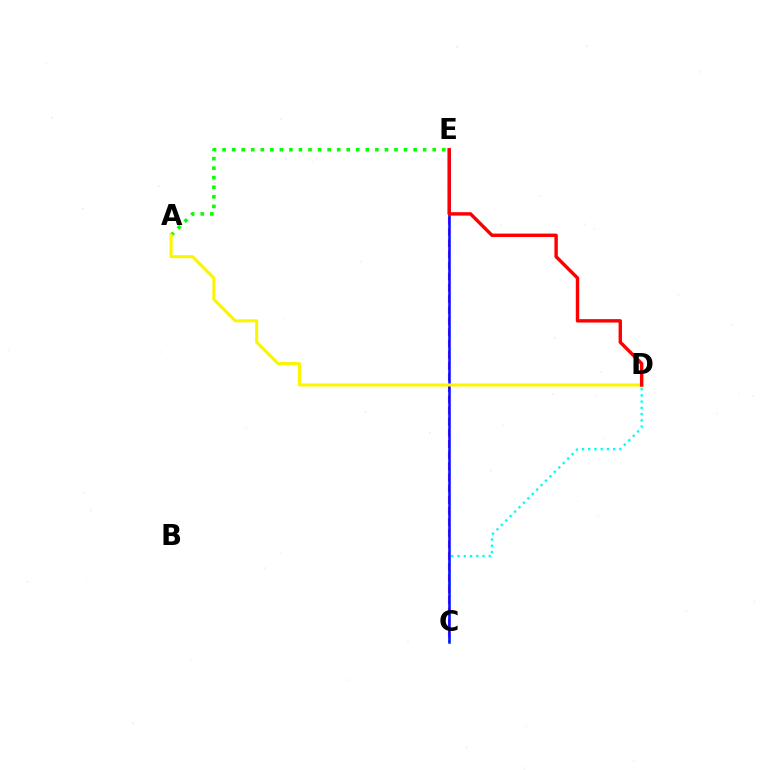{('C', 'D'): [{'color': '#00fff6', 'line_style': 'dotted', 'thickness': 1.7}], ('C', 'E'): [{'color': '#ee00ff', 'line_style': 'dashed', 'thickness': 1.52}, {'color': '#0010ff', 'line_style': 'solid', 'thickness': 1.82}], ('A', 'E'): [{'color': '#08ff00', 'line_style': 'dotted', 'thickness': 2.6}], ('A', 'D'): [{'color': '#fcf500', 'line_style': 'solid', 'thickness': 2.21}], ('D', 'E'): [{'color': '#ff0000', 'line_style': 'solid', 'thickness': 2.46}]}